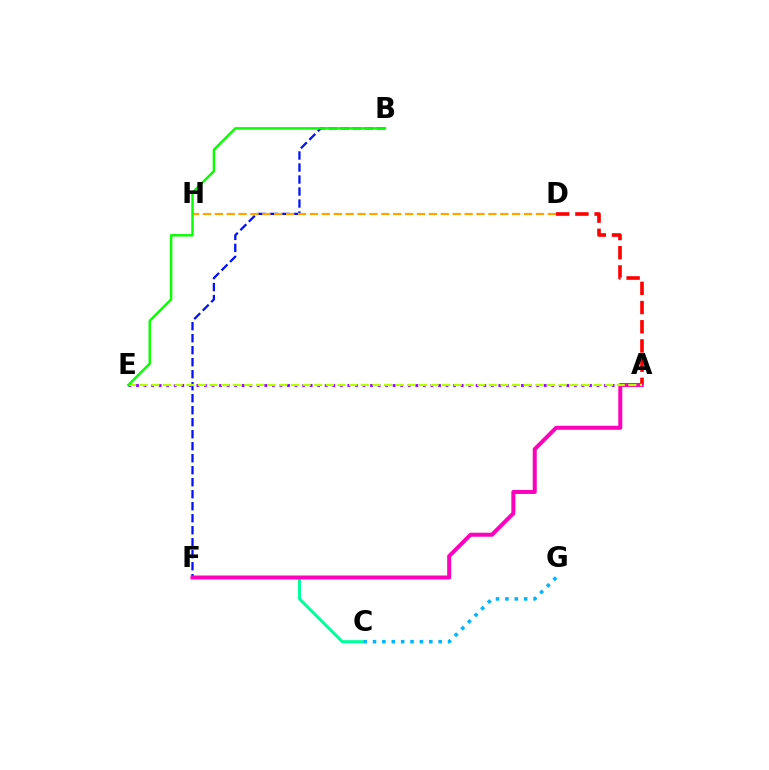{('C', 'F'): [{'color': '#00ff9d', 'line_style': 'solid', 'thickness': 2.16}], ('A', 'E'): [{'color': '#9b00ff', 'line_style': 'dotted', 'thickness': 2.05}, {'color': '#b3ff00', 'line_style': 'dashed', 'thickness': 1.58}], ('A', 'D'): [{'color': '#ff0000', 'line_style': 'dashed', 'thickness': 2.61}], ('B', 'F'): [{'color': '#0010ff', 'line_style': 'dashed', 'thickness': 1.63}], ('D', 'H'): [{'color': '#ffa500', 'line_style': 'dashed', 'thickness': 1.62}], ('A', 'F'): [{'color': '#ff00bd', 'line_style': 'solid', 'thickness': 2.88}], ('C', 'G'): [{'color': '#00b5ff', 'line_style': 'dotted', 'thickness': 2.55}], ('B', 'E'): [{'color': '#08ff00', 'line_style': 'solid', 'thickness': 1.77}]}